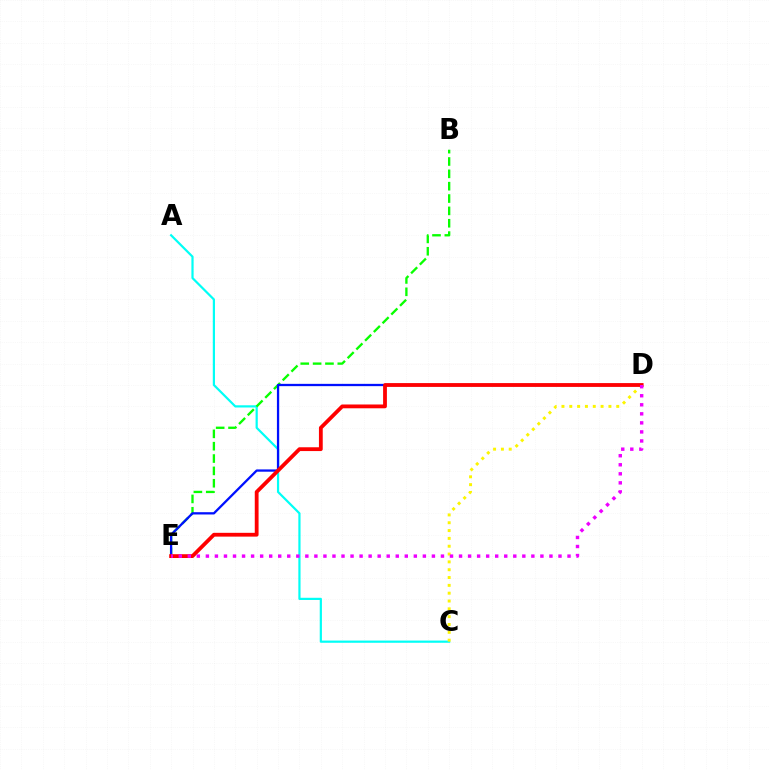{('A', 'C'): [{'color': '#00fff6', 'line_style': 'solid', 'thickness': 1.59}], ('B', 'E'): [{'color': '#08ff00', 'line_style': 'dashed', 'thickness': 1.68}], ('D', 'E'): [{'color': '#0010ff', 'line_style': 'solid', 'thickness': 1.65}, {'color': '#ff0000', 'line_style': 'solid', 'thickness': 2.74}, {'color': '#ee00ff', 'line_style': 'dotted', 'thickness': 2.46}], ('C', 'D'): [{'color': '#fcf500', 'line_style': 'dotted', 'thickness': 2.13}]}